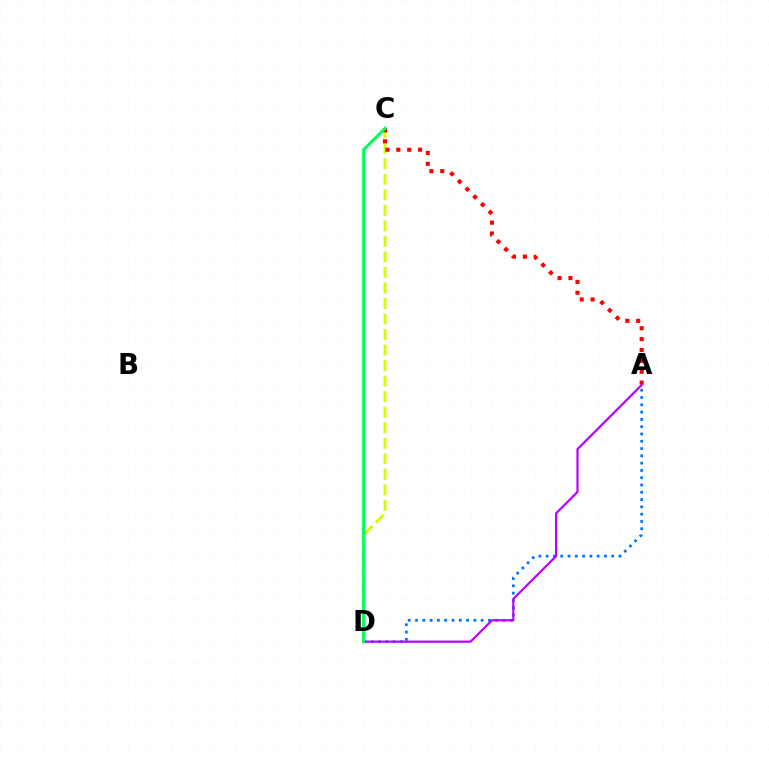{('C', 'D'): [{'color': '#d1ff00', 'line_style': 'dashed', 'thickness': 2.11}, {'color': '#00ff5c', 'line_style': 'solid', 'thickness': 2.18}], ('A', 'C'): [{'color': '#ff0000', 'line_style': 'dotted', 'thickness': 2.96}], ('A', 'D'): [{'color': '#0074ff', 'line_style': 'dotted', 'thickness': 1.98}, {'color': '#b900ff', 'line_style': 'solid', 'thickness': 1.58}]}